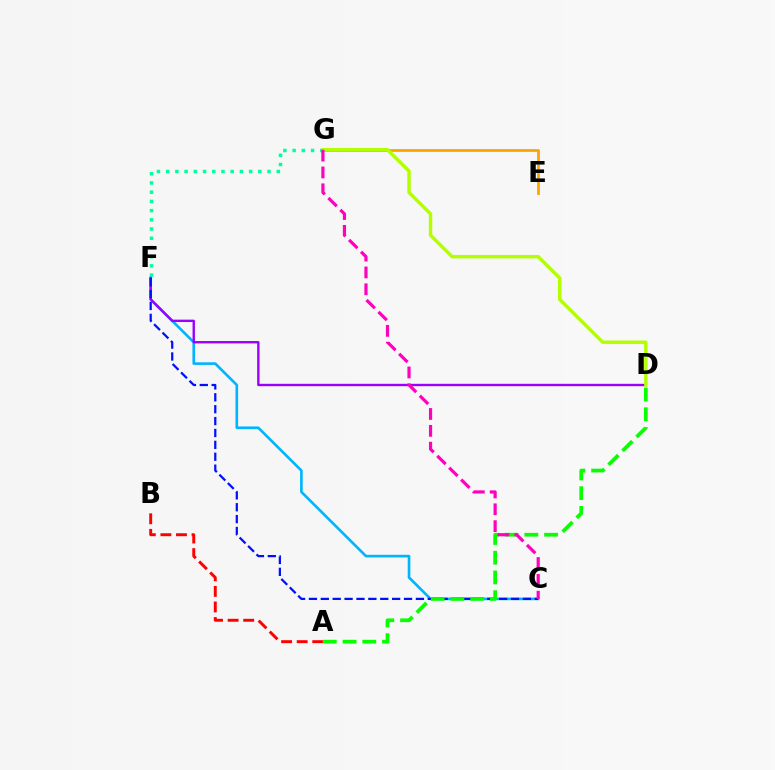{('F', 'G'): [{'color': '#00ff9d', 'line_style': 'dotted', 'thickness': 2.5}], ('C', 'F'): [{'color': '#00b5ff', 'line_style': 'solid', 'thickness': 1.9}, {'color': '#0010ff', 'line_style': 'dashed', 'thickness': 1.61}], ('D', 'F'): [{'color': '#9b00ff', 'line_style': 'solid', 'thickness': 1.71}], ('E', 'G'): [{'color': '#ffa500', 'line_style': 'solid', 'thickness': 2.03}], ('A', 'B'): [{'color': '#ff0000', 'line_style': 'dashed', 'thickness': 2.12}], ('A', 'D'): [{'color': '#08ff00', 'line_style': 'dashed', 'thickness': 2.68}], ('D', 'G'): [{'color': '#b3ff00', 'line_style': 'solid', 'thickness': 2.48}], ('C', 'G'): [{'color': '#ff00bd', 'line_style': 'dashed', 'thickness': 2.29}]}